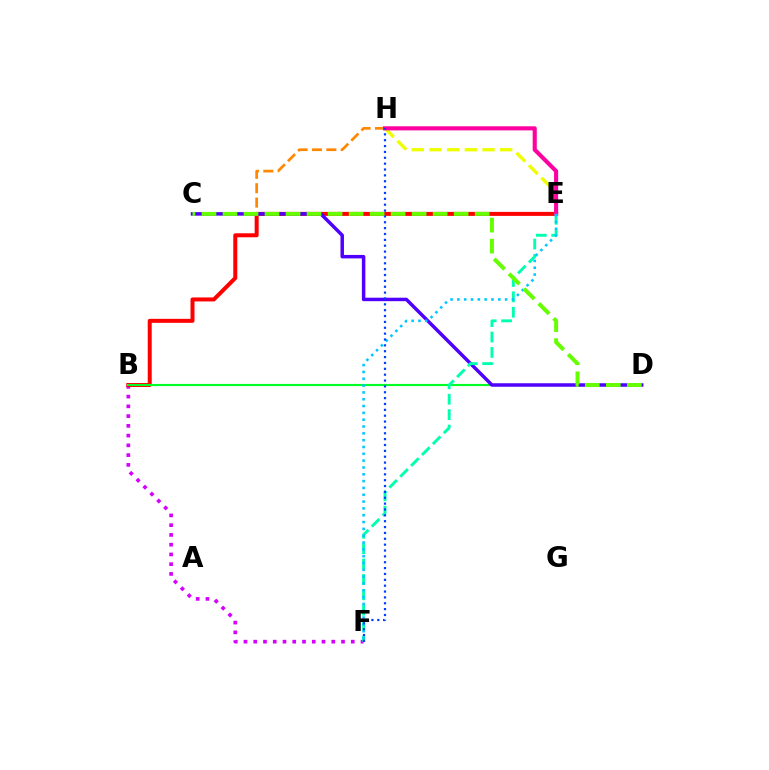{('C', 'H'): [{'color': '#ff8800', 'line_style': 'dashed', 'thickness': 1.95}], ('B', 'F'): [{'color': '#d600ff', 'line_style': 'dotted', 'thickness': 2.65}], ('B', 'E'): [{'color': '#ff0000', 'line_style': 'solid', 'thickness': 2.88}], ('B', 'D'): [{'color': '#00ff27', 'line_style': 'solid', 'thickness': 1.53}], ('C', 'D'): [{'color': '#4f00ff', 'line_style': 'solid', 'thickness': 2.5}, {'color': '#66ff00', 'line_style': 'dashed', 'thickness': 2.85}], ('E', 'H'): [{'color': '#eeff00', 'line_style': 'dashed', 'thickness': 2.4}, {'color': '#ff00a0', 'line_style': 'solid', 'thickness': 2.95}], ('E', 'F'): [{'color': '#00ffaf', 'line_style': 'dashed', 'thickness': 2.09}, {'color': '#00c7ff', 'line_style': 'dotted', 'thickness': 1.85}], ('F', 'H'): [{'color': '#003fff', 'line_style': 'dotted', 'thickness': 1.59}]}